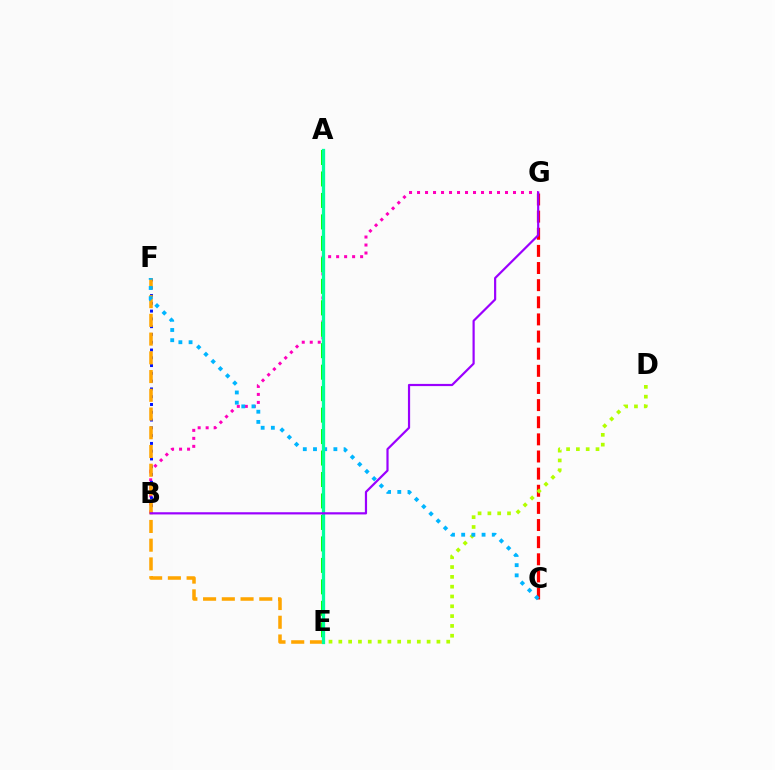{('B', 'G'): [{'color': '#ff00bd', 'line_style': 'dotted', 'thickness': 2.17}, {'color': '#9b00ff', 'line_style': 'solid', 'thickness': 1.58}], ('C', 'G'): [{'color': '#ff0000', 'line_style': 'dashed', 'thickness': 2.33}], ('B', 'F'): [{'color': '#0010ff', 'line_style': 'dotted', 'thickness': 2.11}], ('E', 'F'): [{'color': '#ffa500', 'line_style': 'dashed', 'thickness': 2.55}], ('D', 'E'): [{'color': '#b3ff00', 'line_style': 'dotted', 'thickness': 2.66}], ('C', 'F'): [{'color': '#00b5ff', 'line_style': 'dotted', 'thickness': 2.77}], ('A', 'E'): [{'color': '#08ff00', 'line_style': 'dashed', 'thickness': 2.92}, {'color': '#00ff9d', 'line_style': 'solid', 'thickness': 2.34}]}